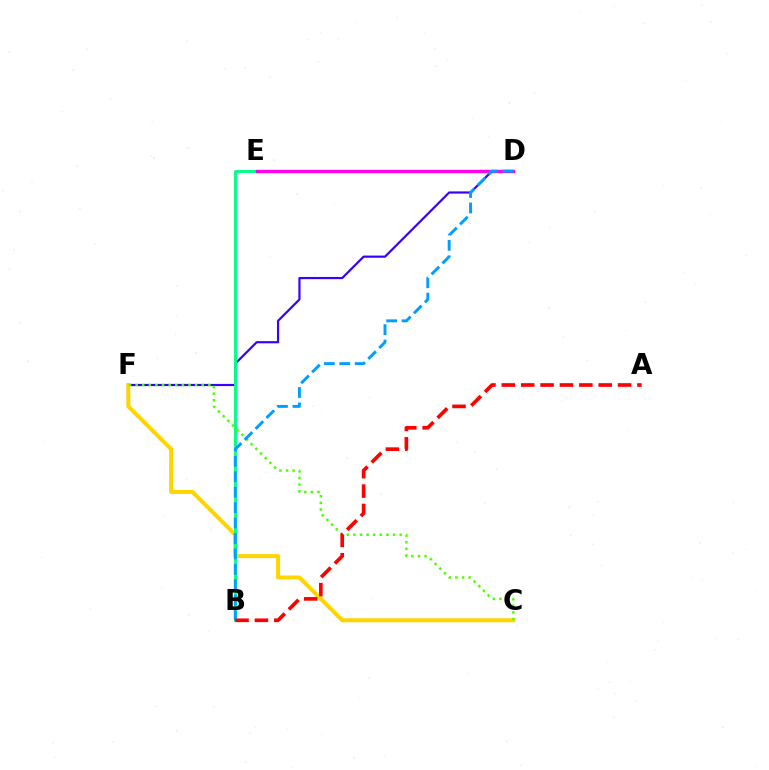{('D', 'F'): [{'color': '#3700ff', 'line_style': 'solid', 'thickness': 1.57}], ('C', 'F'): [{'color': '#ffd500', 'line_style': 'solid', 'thickness': 2.88}, {'color': '#4fff00', 'line_style': 'dotted', 'thickness': 1.8}], ('B', 'E'): [{'color': '#00ff86', 'line_style': 'solid', 'thickness': 2.08}], ('D', 'E'): [{'color': '#ff00ed', 'line_style': 'solid', 'thickness': 2.43}], ('B', 'D'): [{'color': '#009eff', 'line_style': 'dashed', 'thickness': 2.1}], ('A', 'B'): [{'color': '#ff0000', 'line_style': 'dashed', 'thickness': 2.63}]}